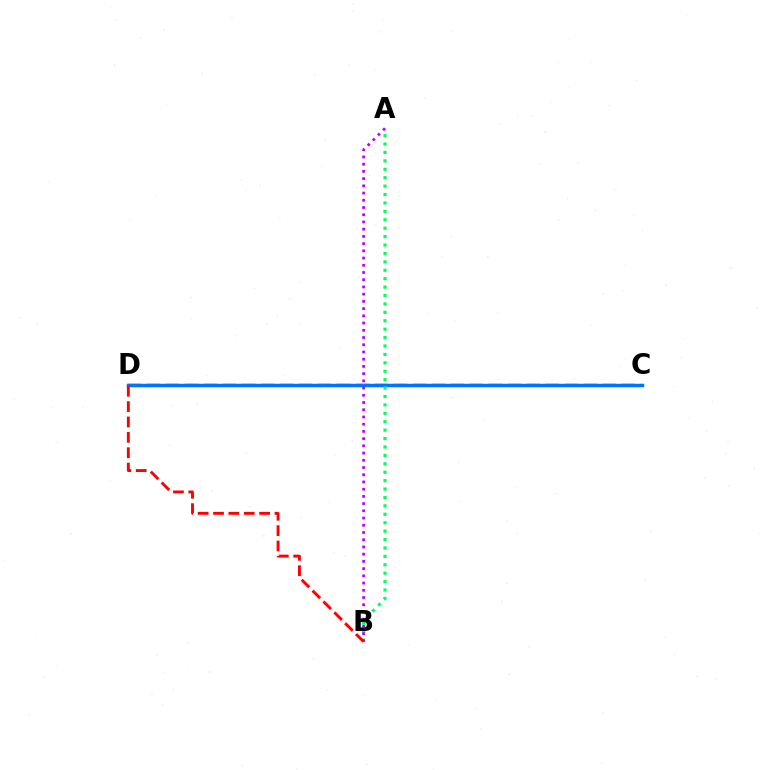{('C', 'D'): [{'color': '#d1ff00', 'line_style': 'dashed', 'thickness': 2.58}, {'color': '#0074ff', 'line_style': 'solid', 'thickness': 2.5}], ('A', 'B'): [{'color': '#00ff5c', 'line_style': 'dotted', 'thickness': 2.29}, {'color': '#b900ff', 'line_style': 'dotted', 'thickness': 1.96}], ('B', 'D'): [{'color': '#ff0000', 'line_style': 'dashed', 'thickness': 2.09}]}